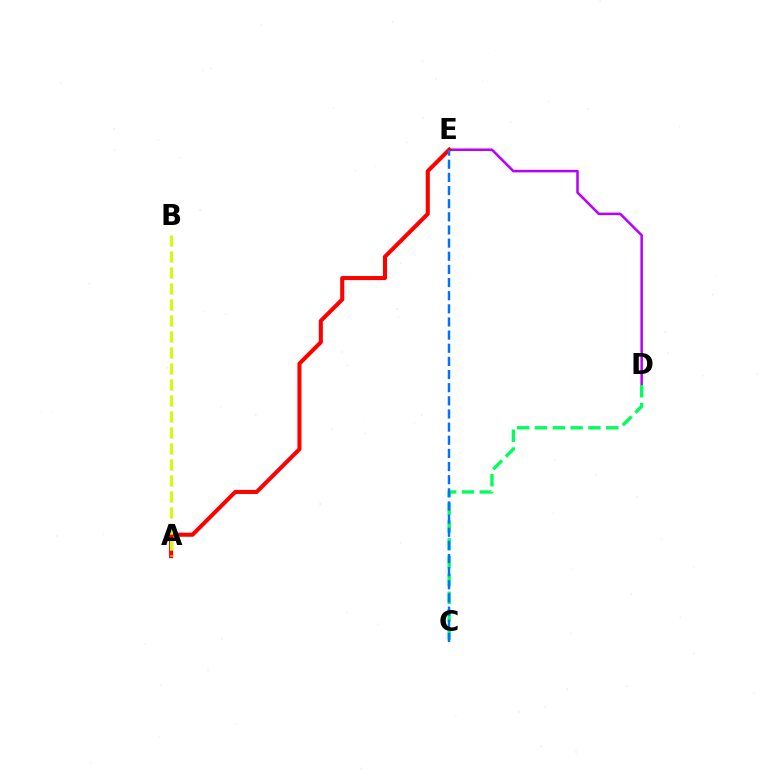{('D', 'E'): [{'color': '#b900ff', 'line_style': 'solid', 'thickness': 1.82}], ('A', 'E'): [{'color': '#ff0000', 'line_style': 'solid', 'thickness': 2.92}], ('C', 'D'): [{'color': '#00ff5c', 'line_style': 'dashed', 'thickness': 2.42}], ('A', 'B'): [{'color': '#d1ff00', 'line_style': 'dashed', 'thickness': 2.17}], ('C', 'E'): [{'color': '#0074ff', 'line_style': 'dashed', 'thickness': 1.79}]}